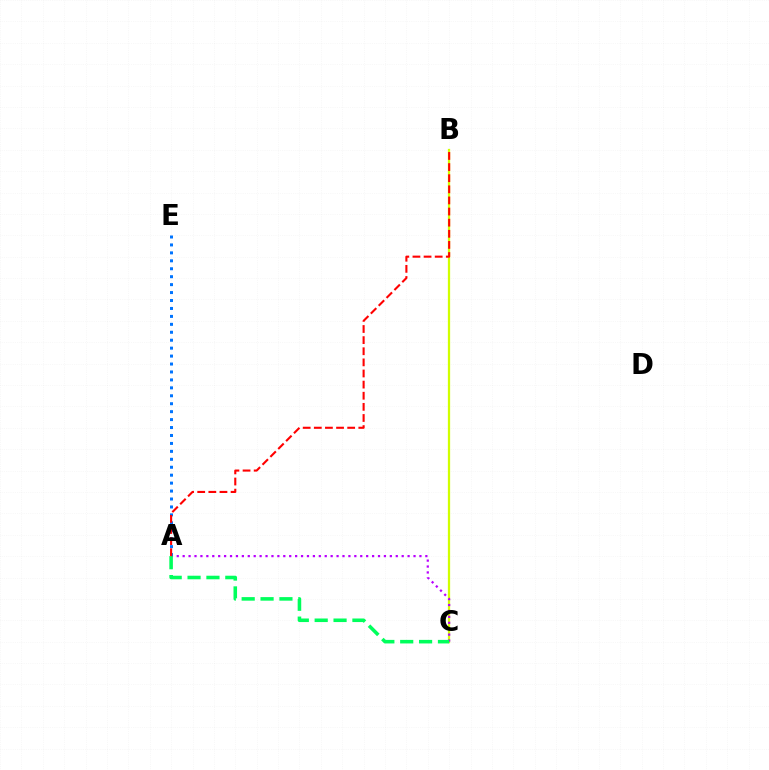{('B', 'C'): [{'color': '#d1ff00', 'line_style': 'solid', 'thickness': 1.63}], ('A', 'C'): [{'color': '#b900ff', 'line_style': 'dotted', 'thickness': 1.61}, {'color': '#00ff5c', 'line_style': 'dashed', 'thickness': 2.56}], ('A', 'E'): [{'color': '#0074ff', 'line_style': 'dotted', 'thickness': 2.16}], ('A', 'B'): [{'color': '#ff0000', 'line_style': 'dashed', 'thickness': 1.51}]}